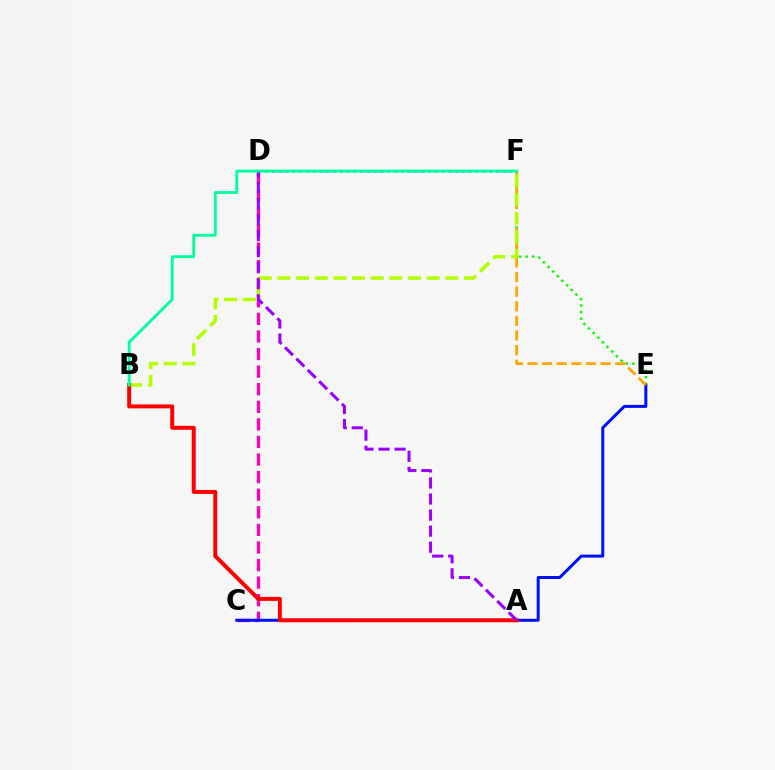{('E', 'F'): [{'color': '#08ff00', 'line_style': 'dotted', 'thickness': 1.78}, {'color': '#ffa500', 'line_style': 'dashed', 'thickness': 1.99}], ('C', 'D'): [{'color': '#ff00bd', 'line_style': 'dashed', 'thickness': 2.39}], ('C', 'E'): [{'color': '#0010ff', 'line_style': 'solid', 'thickness': 2.17}], ('B', 'F'): [{'color': '#b3ff00', 'line_style': 'dashed', 'thickness': 2.53}, {'color': '#00ff9d', 'line_style': 'solid', 'thickness': 2.05}], ('A', 'B'): [{'color': '#ff0000', 'line_style': 'solid', 'thickness': 2.85}], ('D', 'F'): [{'color': '#00b5ff', 'line_style': 'dotted', 'thickness': 1.84}], ('A', 'D'): [{'color': '#9b00ff', 'line_style': 'dashed', 'thickness': 2.18}]}